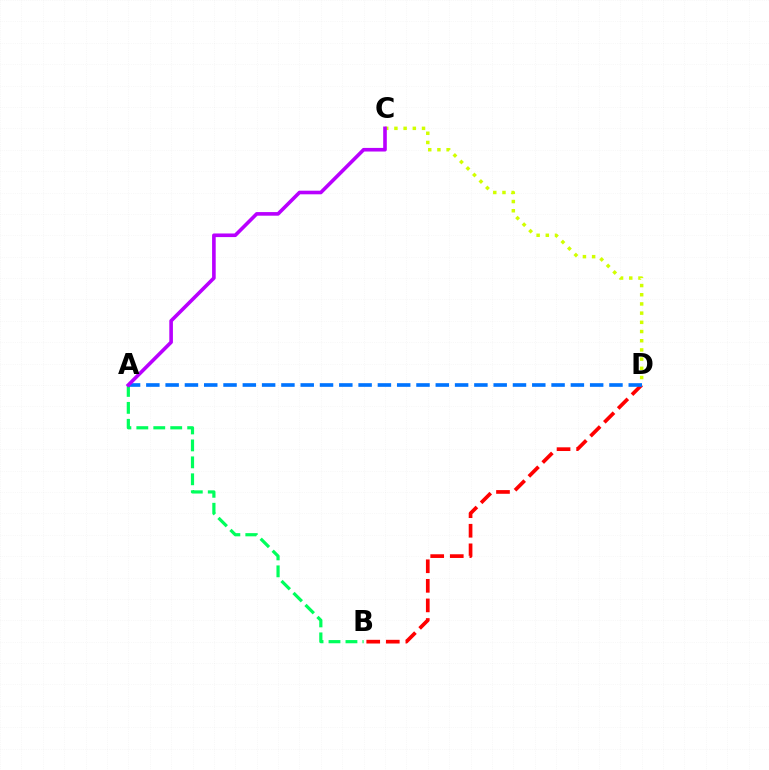{('A', 'B'): [{'color': '#00ff5c', 'line_style': 'dashed', 'thickness': 2.3}], ('B', 'D'): [{'color': '#ff0000', 'line_style': 'dashed', 'thickness': 2.66}], ('C', 'D'): [{'color': '#d1ff00', 'line_style': 'dotted', 'thickness': 2.5}], ('A', 'D'): [{'color': '#0074ff', 'line_style': 'dashed', 'thickness': 2.62}], ('A', 'C'): [{'color': '#b900ff', 'line_style': 'solid', 'thickness': 2.6}]}